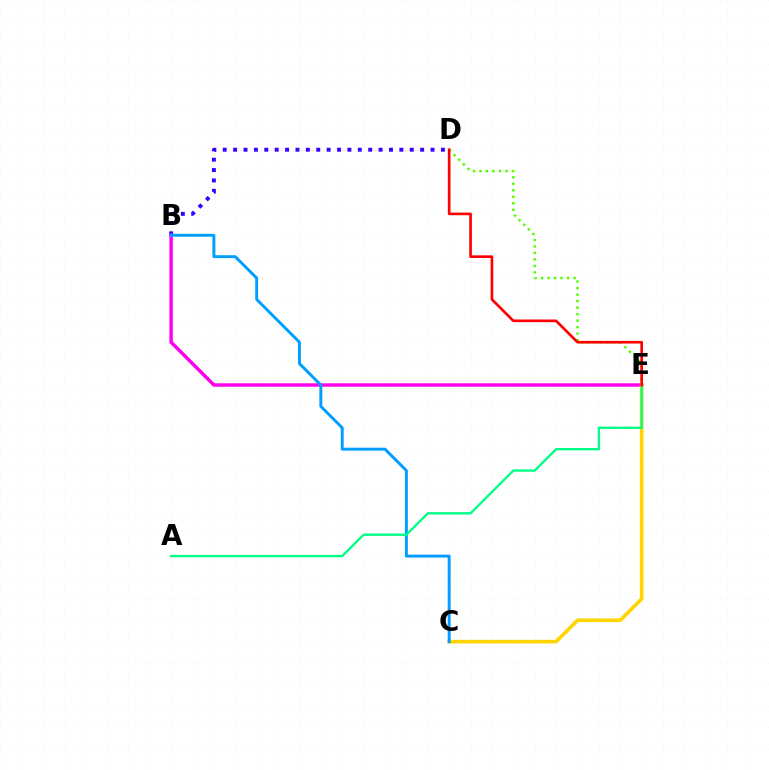{('B', 'D'): [{'color': '#3700ff', 'line_style': 'dotted', 'thickness': 2.82}], ('B', 'E'): [{'color': '#ff00ed', 'line_style': 'solid', 'thickness': 2.48}], ('C', 'E'): [{'color': '#ffd500', 'line_style': 'solid', 'thickness': 2.63}], ('D', 'E'): [{'color': '#4fff00', 'line_style': 'dotted', 'thickness': 1.77}, {'color': '#ff0000', 'line_style': 'solid', 'thickness': 1.92}], ('B', 'C'): [{'color': '#009eff', 'line_style': 'solid', 'thickness': 2.11}], ('A', 'E'): [{'color': '#00ff86', 'line_style': 'solid', 'thickness': 1.69}]}